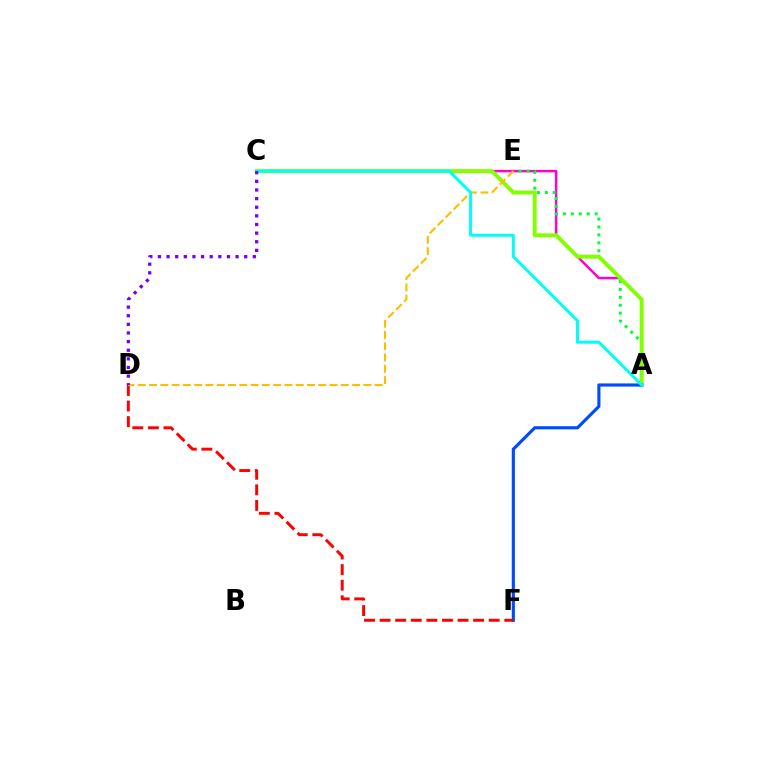{('A', 'C'): [{'color': '#ff00cf', 'line_style': 'solid', 'thickness': 1.78}, {'color': '#84ff00', 'line_style': 'solid', 'thickness': 2.83}, {'color': '#00fff6', 'line_style': 'solid', 'thickness': 2.15}], ('A', 'E'): [{'color': '#00ff39', 'line_style': 'dotted', 'thickness': 2.15}], ('A', 'F'): [{'color': '#004bff', 'line_style': 'solid', 'thickness': 2.25}], ('D', 'F'): [{'color': '#ff0000', 'line_style': 'dashed', 'thickness': 2.12}], ('D', 'E'): [{'color': '#ffbd00', 'line_style': 'dashed', 'thickness': 1.53}], ('C', 'D'): [{'color': '#7200ff', 'line_style': 'dotted', 'thickness': 2.34}]}